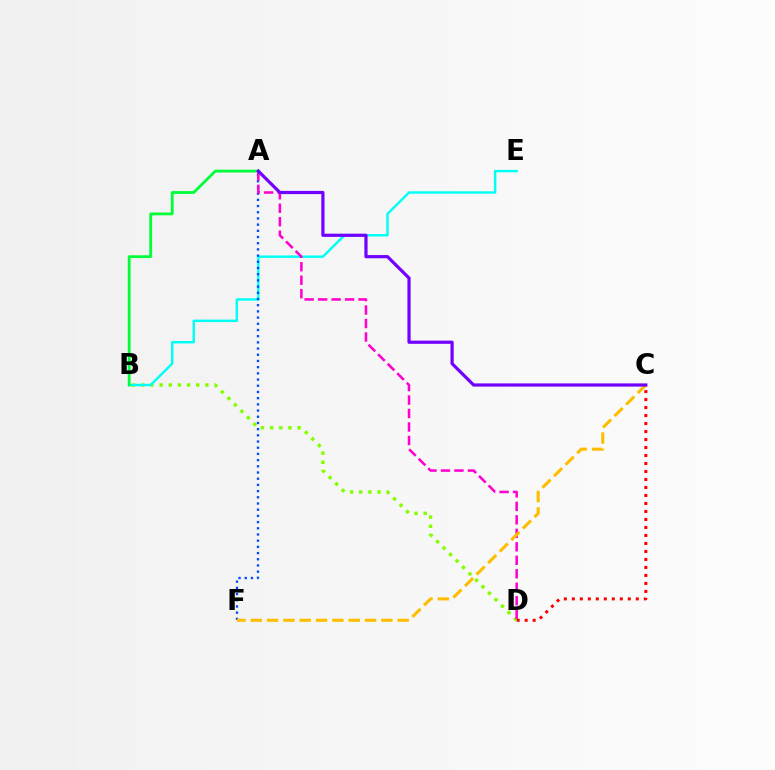{('B', 'D'): [{'color': '#84ff00', 'line_style': 'dotted', 'thickness': 2.49}], ('B', 'E'): [{'color': '#00fff6', 'line_style': 'solid', 'thickness': 1.75}], ('A', 'F'): [{'color': '#004bff', 'line_style': 'dotted', 'thickness': 1.68}], ('C', 'D'): [{'color': '#ff0000', 'line_style': 'dotted', 'thickness': 2.17}], ('A', 'B'): [{'color': '#00ff39', 'line_style': 'solid', 'thickness': 2.02}], ('A', 'D'): [{'color': '#ff00cf', 'line_style': 'dashed', 'thickness': 1.83}], ('C', 'F'): [{'color': '#ffbd00', 'line_style': 'dashed', 'thickness': 2.22}], ('A', 'C'): [{'color': '#7200ff', 'line_style': 'solid', 'thickness': 2.31}]}